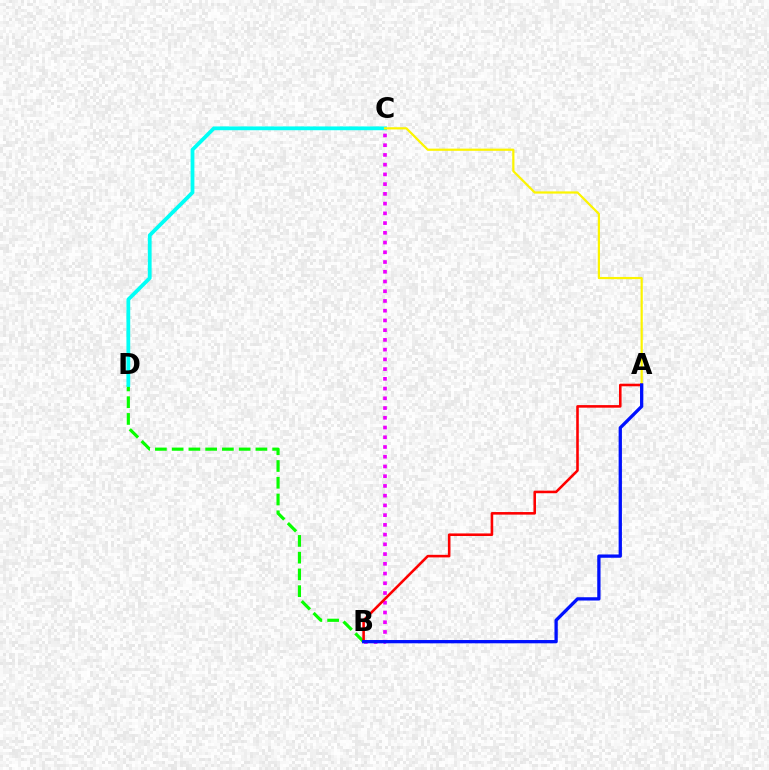{('B', 'D'): [{'color': '#08ff00', 'line_style': 'dashed', 'thickness': 2.28}], ('B', 'C'): [{'color': '#ee00ff', 'line_style': 'dotted', 'thickness': 2.65}], ('C', 'D'): [{'color': '#00fff6', 'line_style': 'solid', 'thickness': 2.72}], ('A', 'C'): [{'color': '#fcf500', 'line_style': 'solid', 'thickness': 1.59}], ('A', 'B'): [{'color': '#ff0000', 'line_style': 'solid', 'thickness': 1.85}, {'color': '#0010ff', 'line_style': 'solid', 'thickness': 2.37}]}